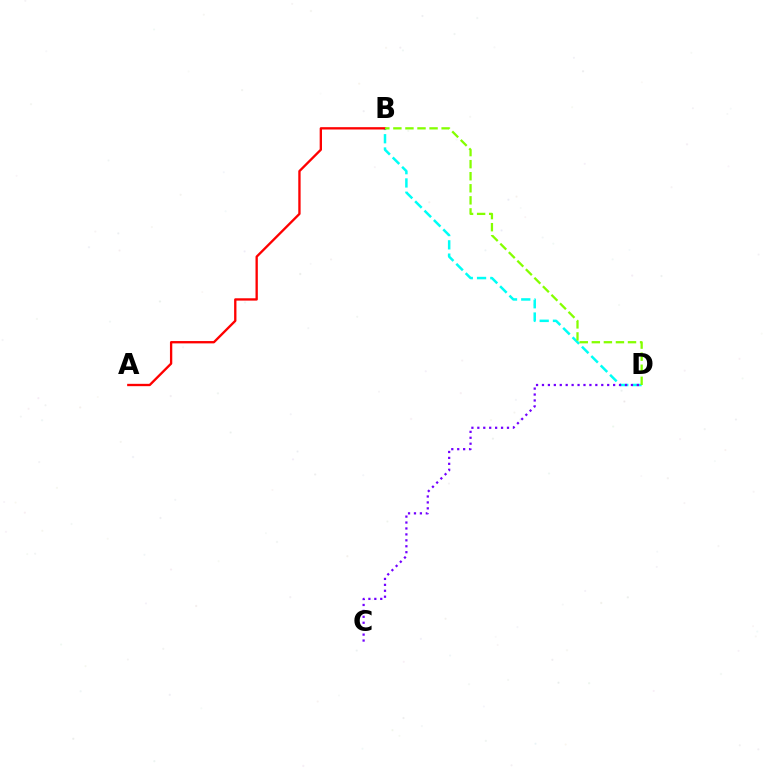{('B', 'D'): [{'color': '#00fff6', 'line_style': 'dashed', 'thickness': 1.8}, {'color': '#84ff00', 'line_style': 'dashed', 'thickness': 1.64}], ('C', 'D'): [{'color': '#7200ff', 'line_style': 'dotted', 'thickness': 1.61}], ('A', 'B'): [{'color': '#ff0000', 'line_style': 'solid', 'thickness': 1.68}]}